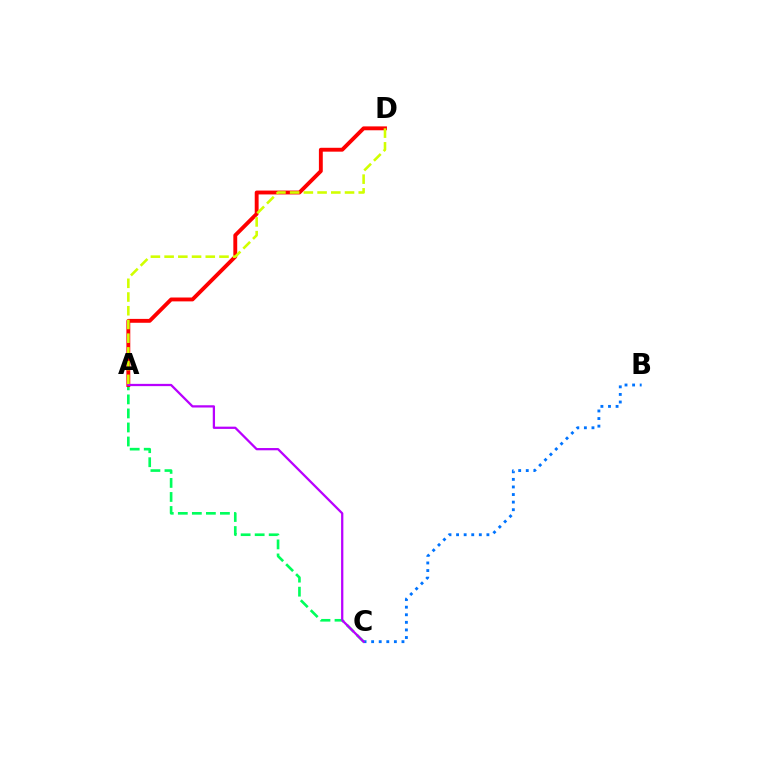{('B', 'C'): [{'color': '#0074ff', 'line_style': 'dotted', 'thickness': 2.06}], ('A', 'C'): [{'color': '#00ff5c', 'line_style': 'dashed', 'thickness': 1.91}, {'color': '#b900ff', 'line_style': 'solid', 'thickness': 1.63}], ('A', 'D'): [{'color': '#ff0000', 'line_style': 'solid', 'thickness': 2.79}, {'color': '#d1ff00', 'line_style': 'dashed', 'thickness': 1.86}]}